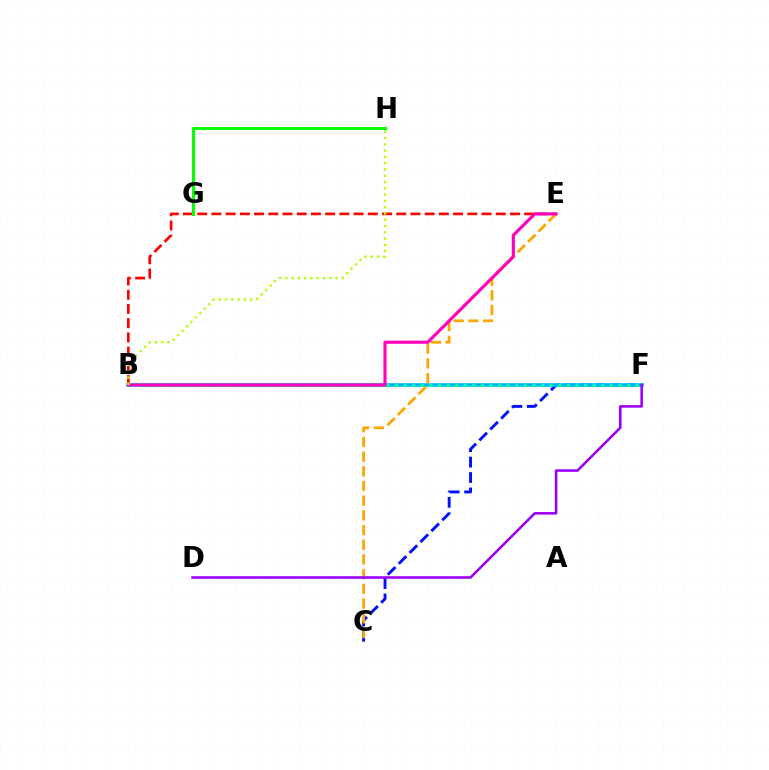{('C', 'F'): [{'color': '#0010ff', 'line_style': 'dashed', 'thickness': 2.09}], ('B', 'F'): [{'color': '#00b5ff', 'line_style': 'solid', 'thickness': 2.57}, {'color': '#00ff9d', 'line_style': 'dotted', 'thickness': 2.33}], ('B', 'E'): [{'color': '#ff0000', 'line_style': 'dashed', 'thickness': 1.93}, {'color': '#ff00bd', 'line_style': 'solid', 'thickness': 2.26}], ('C', 'E'): [{'color': '#ffa500', 'line_style': 'dashed', 'thickness': 2.0}], ('B', 'H'): [{'color': '#b3ff00', 'line_style': 'dotted', 'thickness': 1.71}], ('D', 'F'): [{'color': '#9b00ff', 'line_style': 'solid', 'thickness': 1.85}], ('G', 'H'): [{'color': '#08ff00', 'line_style': 'solid', 'thickness': 2.19}]}